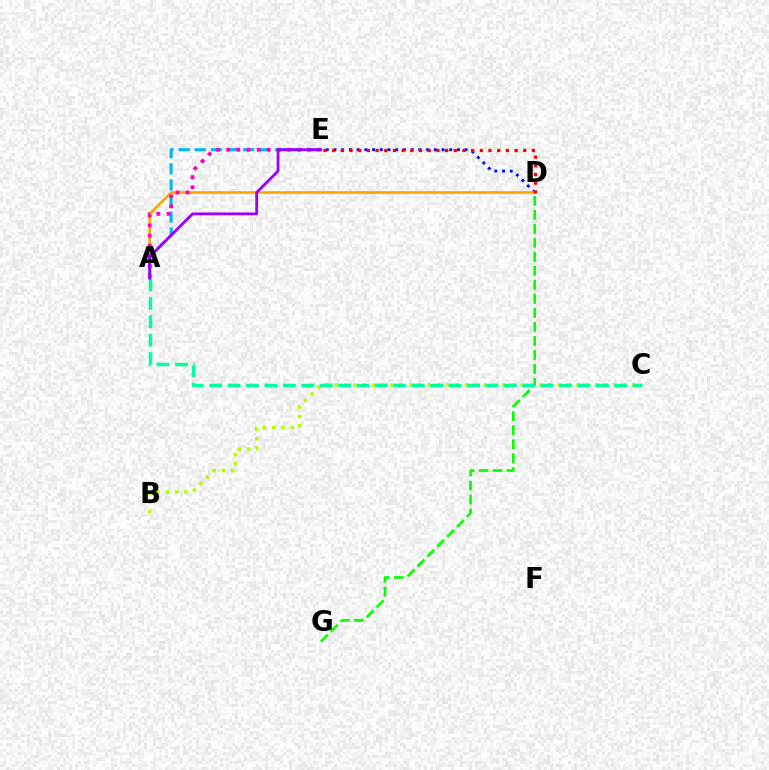{('D', 'E'): [{'color': '#0010ff', 'line_style': 'dotted', 'thickness': 2.1}, {'color': '#ff0000', 'line_style': 'dotted', 'thickness': 2.36}], ('A', 'D'): [{'color': '#ffa500', 'line_style': 'solid', 'thickness': 1.9}], ('B', 'C'): [{'color': '#b3ff00', 'line_style': 'dotted', 'thickness': 2.53}], ('D', 'G'): [{'color': '#08ff00', 'line_style': 'dashed', 'thickness': 1.9}], ('A', 'C'): [{'color': '#00ff9d', 'line_style': 'dashed', 'thickness': 2.5}], ('A', 'E'): [{'color': '#00b5ff', 'line_style': 'dashed', 'thickness': 2.18}, {'color': '#ff00bd', 'line_style': 'dotted', 'thickness': 2.75}, {'color': '#9b00ff', 'line_style': 'solid', 'thickness': 2.03}]}